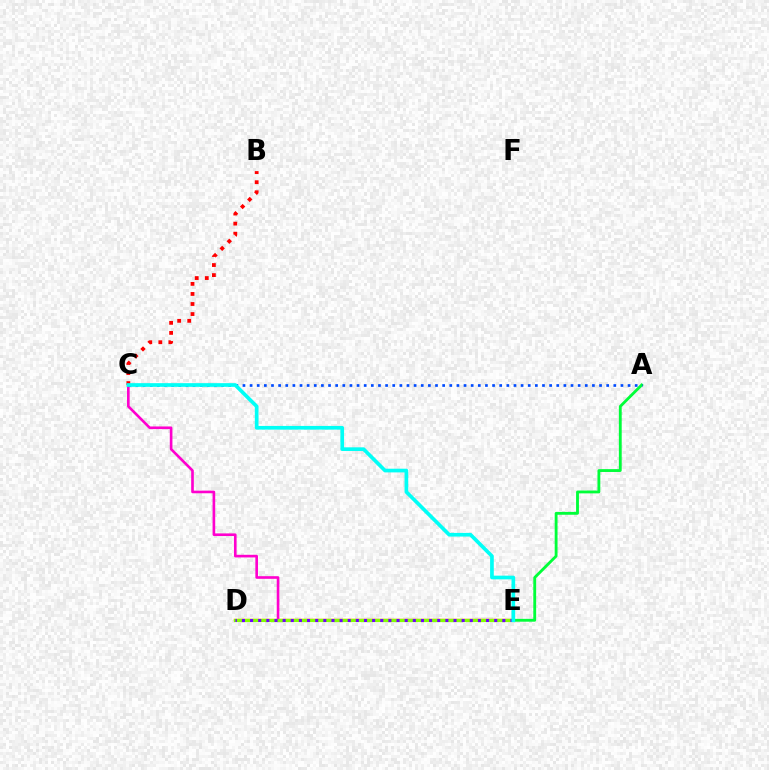{('D', 'E'): [{'color': '#ffbd00', 'line_style': 'solid', 'thickness': 1.79}, {'color': '#84ff00', 'line_style': 'solid', 'thickness': 2.3}, {'color': '#7200ff', 'line_style': 'dotted', 'thickness': 2.21}], ('C', 'E'): [{'color': '#ff00cf', 'line_style': 'solid', 'thickness': 1.9}, {'color': '#00fff6', 'line_style': 'solid', 'thickness': 2.65}], ('B', 'C'): [{'color': '#ff0000', 'line_style': 'dotted', 'thickness': 2.73}], ('A', 'E'): [{'color': '#00ff39', 'line_style': 'solid', 'thickness': 2.05}], ('A', 'C'): [{'color': '#004bff', 'line_style': 'dotted', 'thickness': 1.94}]}